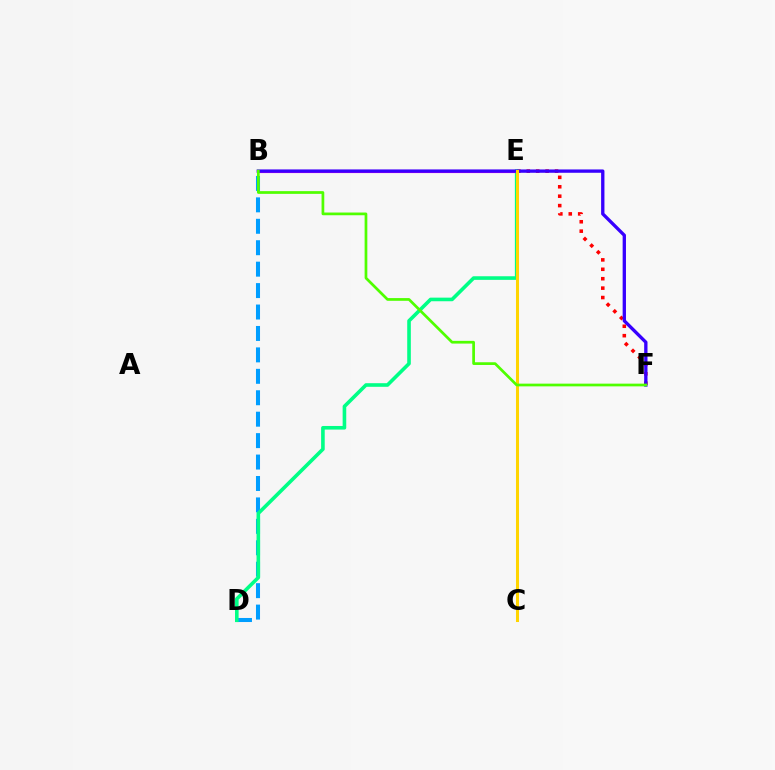{('B', 'D'): [{'color': '#009eff', 'line_style': 'dashed', 'thickness': 2.91}], ('E', 'F'): [{'color': '#ff0000', 'line_style': 'dotted', 'thickness': 2.56}], ('D', 'E'): [{'color': '#00ff86', 'line_style': 'solid', 'thickness': 2.6}], ('B', 'E'): [{'color': '#ff00ed', 'line_style': 'solid', 'thickness': 2.26}], ('B', 'F'): [{'color': '#3700ff', 'line_style': 'solid', 'thickness': 2.39}, {'color': '#4fff00', 'line_style': 'solid', 'thickness': 1.96}], ('C', 'E'): [{'color': '#ffd500', 'line_style': 'solid', 'thickness': 2.19}]}